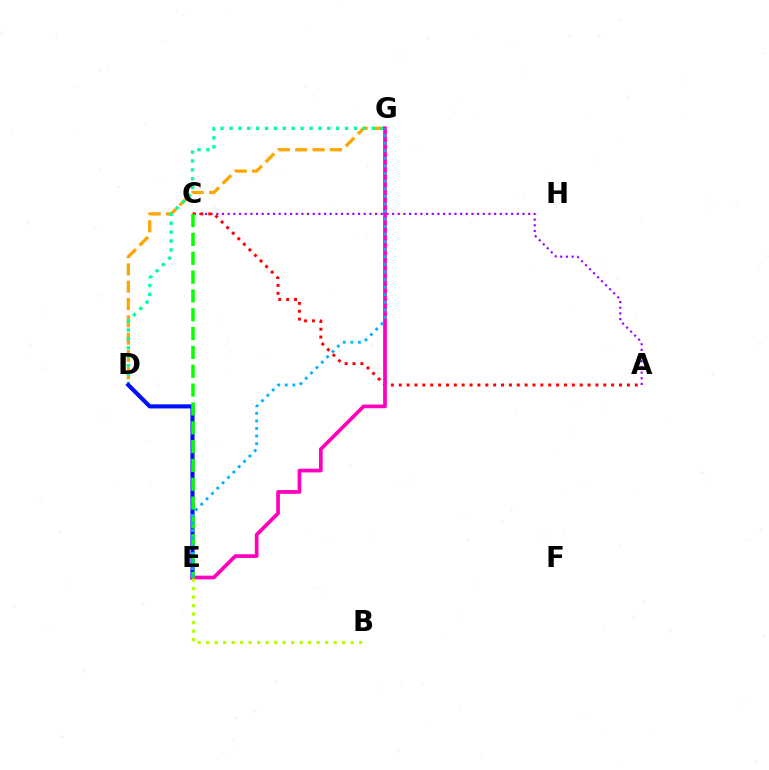{('A', 'C'): [{'color': '#9b00ff', 'line_style': 'dotted', 'thickness': 1.54}, {'color': '#ff0000', 'line_style': 'dotted', 'thickness': 2.14}], ('D', 'G'): [{'color': '#ffa500', 'line_style': 'dashed', 'thickness': 2.35}, {'color': '#00ff9d', 'line_style': 'dotted', 'thickness': 2.42}], ('D', 'E'): [{'color': '#0010ff', 'line_style': 'solid', 'thickness': 2.96}], ('E', 'G'): [{'color': '#ff00bd', 'line_style': 'solid', 'thickness': 2.67}, {'color': '#00b5ff', 'line_style': 'dotted', 'thickness': 2.06}], ('B', 'E'): [{'color': '#b3ff00', 'line_style': 'dotted', 'thickness': 2.31}], ('C', 'E'): [{'color': '#08ff00', 'line_style': 'dashed', 'thickness': 2.56}]}